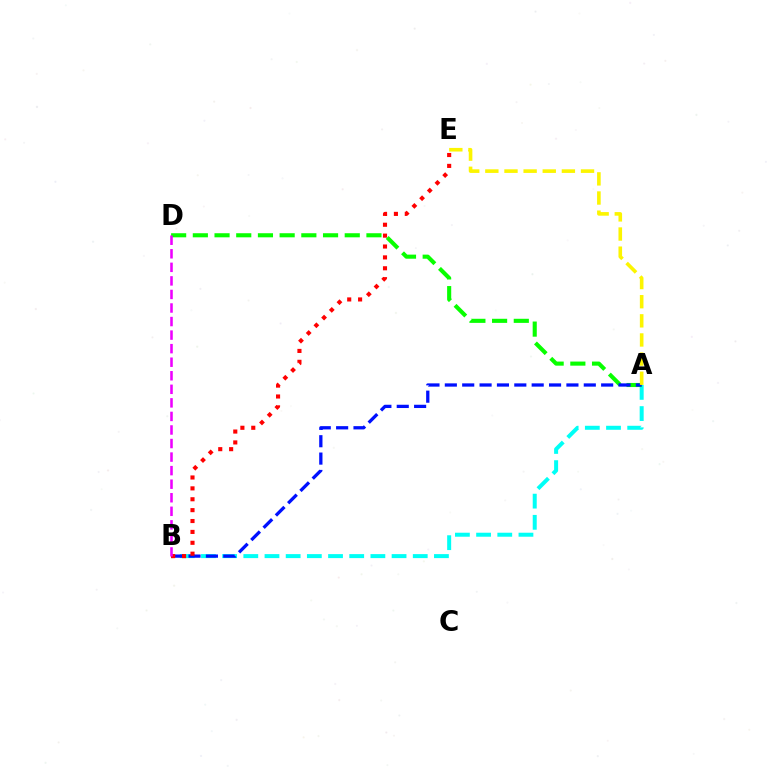{('A', 'B'): [{'color': '#00fff6', 'line_style': 'dashed', 'thickness': 2.88}, {'color': '#0010ff', 'line_style': 'dashed', 'thickness': 2.36}], ('A', 'D'): [{'color': '#08ff00', 'line_style': 'dashed', 'thickness': 2.95}], ('B', 'E'): [{'color': '#ff0000', 'line_style': 'dotted', 'thickness': 2.96}], ('A', 'E'): [{'color': '#fcf500', 'line_style': 'dashed', 'thickness': 2.6}], ('B', 'D'): [{'color': '#ee00ff', 'line_style': 'dashed', 'thickness': 1.84}]}